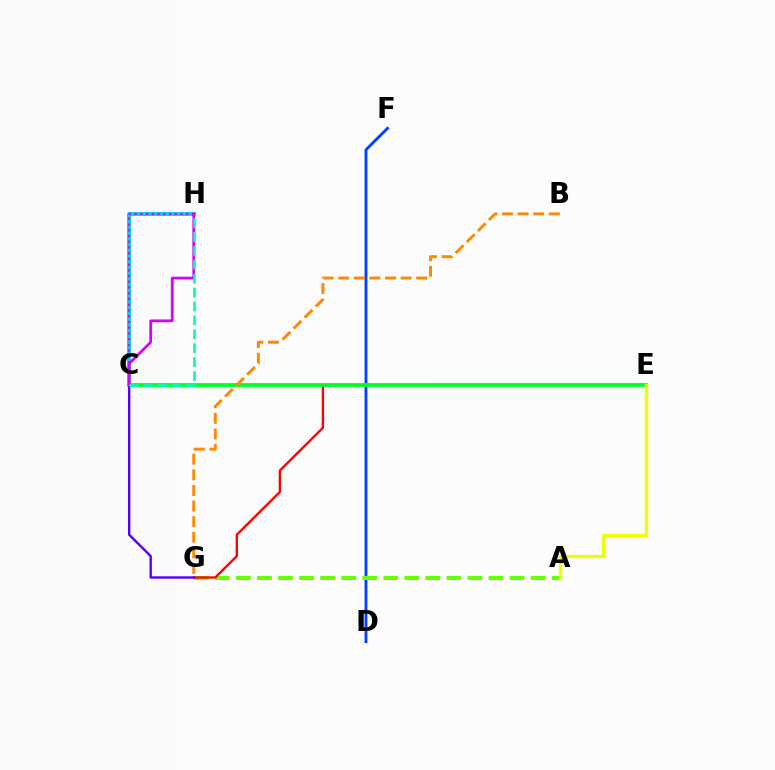{('D', 'F'): [{'color': '#003fff', 'line_style': 'solid', 'thickness': 2.03}], ('A', 'G'): [{'color': '#66ff00', 'line_style': 'dashed', 'thickness': 2.86}], ('C', 'H'): [{'color': '#00c7ff', 'line_style': 'solid', 'thickness': 2.76}, {'color': '#ff00a0', 'line_style': 'dotted', 'thickness': 1.56}, {'color': '#d600ff', 'line_style': 'solid', 'thickness': 1.98}, {'color': '#00ffaf', 'line_style': 'dashed', 'thickness': 1.89}], ('E', 'G'): [{'color': '#ff0000', 'line_style': 'solid', 'thickness': 1.68}], ('C', 'E'): [{'color': '#00ff27', 'line_style': 'solid', 'thickness': 2.72}], ('A', 'E'): [{'color': '#eeff00', 'line_style': 'solid', 'thickness': 2.36}], ('C', 'G'): [{'color': '#4f00ff', 'line_style': 'solid', 'thickness': 1.71}], ('B', 'G'): [{'color': '#ff8800', 'line_style': 'dashed', 'thickness': 2.12}]}